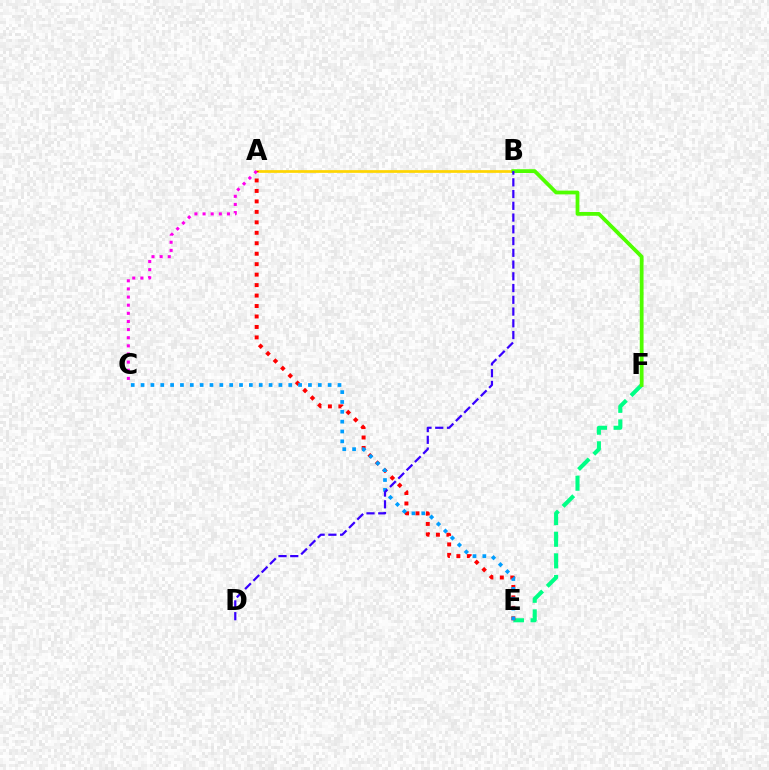{('A', 'B'): [{'color': '#ffd500', 'line_style': 'solid', 'thickness': 1.96}], ('E', 'F'): [{'color': '#00ff86', 'line_style': 'dashed', 'thickness': 2.94}], ('B', 'F'): [{'color': '#4fff00', 'line_style': 'solid', 'thickness': 2.71}], ('A', 'E'): [{'color': '#ff0000', 'line_style': 'dotted', 'thickness': 2.84}], ('C', 'E'): [{'color': '#009eff', 'line_style': 'dotted', 'thickness': 2.68}], ('A', 'C'): [{'color': '#ff00ed', 'line_style': 'dotted', 'thickness': 2.21}], ('B', 'D'): [{'color': '#3700ff', 'line_style': 'dashed', 'thickness': 1.6}]}